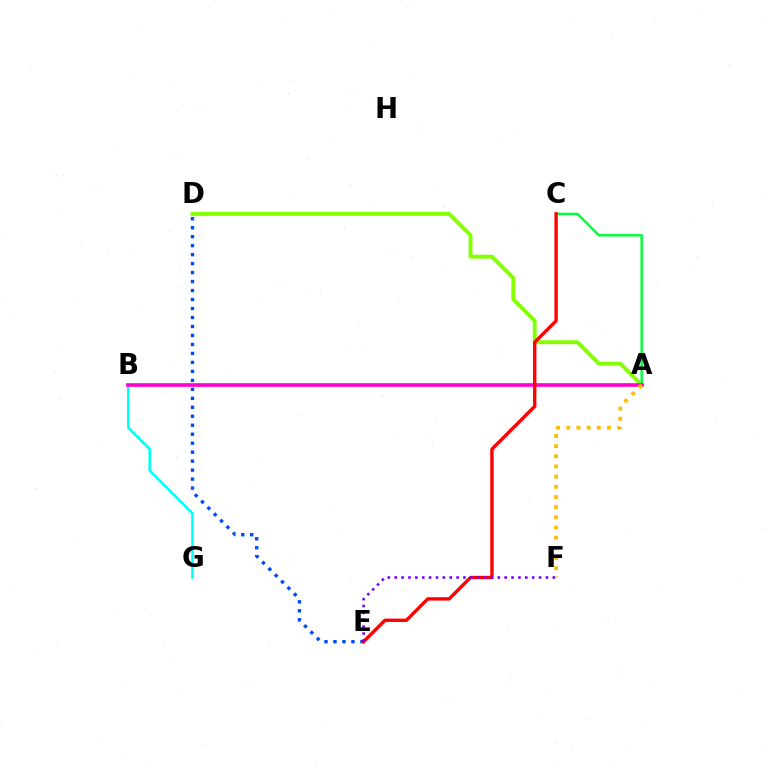{('A', 'D'): [{'color': '#84ff00', 'line_style': 'solid', 'thickness': 2.81}], ('A', 'C'): [{'color': '#00ff39', 'line_style': 'solid', 'thickness': 1.74}], ('B', 'G'): [{'color': '#00fff6', 'line_style': 'solid', 'thickness': 1.87}], ('A', 'B'): [{'color': '#ff00cf', 'line_style': 'solid', 'thickness': 2.63}], ('D', 'E'): [{'color': '#004bff', 'line_style': 'dotted', 'thickness': 2.44}], ('A', 'F'): [{'color': '#ffbd00', 'line_style': 'dotted', 'thickness': 2.76}], ('C', 'E'): [{'color': '#ff0000', 'line_style': 'solid', 'thickness': 2.42}], ('E', 'F'): [{'color': '#7200ff', 'line_style': 'dotted', 'thickness': 1.87}]}